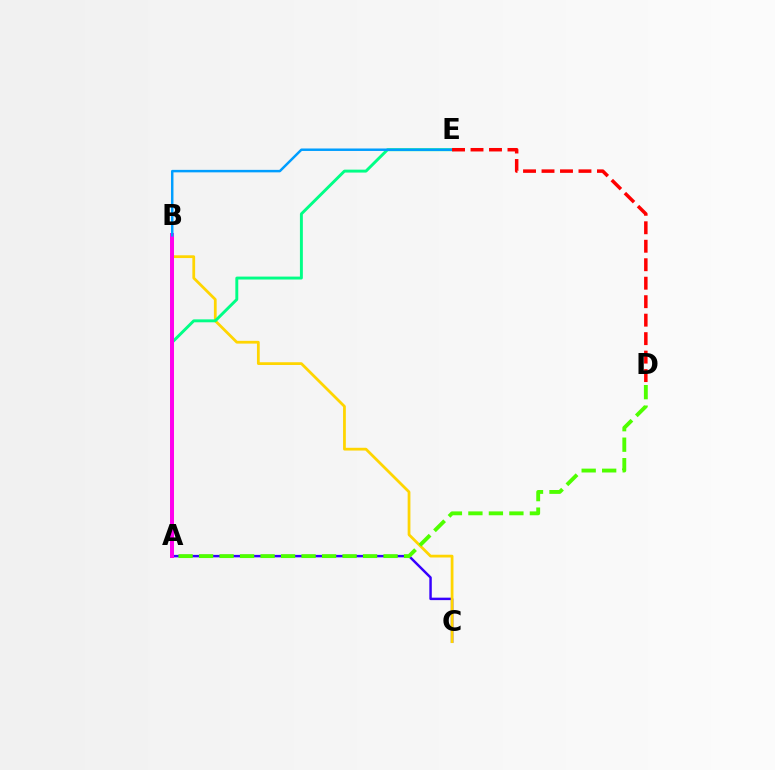{('A', 'C'): [{'color': '#3700ff', 'line_style': 'solid', 'thickness': 1.77}], ('B', 'C'): [{'color': '#ffd500', 'line_style': 'solid', 'thickness': 1.99}], ('A', 'E'): [{'color': '#00ff86', 'line_style': 'solid', 'thickness': 2.1}], ('A', 'B'): [{'color': '#ff00ed', 'line_style': 'solid', 'thickness': 2.88}], ('A', 'D'): [{'color': '#4fff00', 'line_style': 'dashed', 'thickness': 2.78}], ('B', 'E'): [{'color': '#009eff', 'line_style': 'solid', 'thickness': 1.78}], ('D', 'E'): [{'color': '#ff0000', 'line_style': 'dashed', 'thickness': 2.51}]}